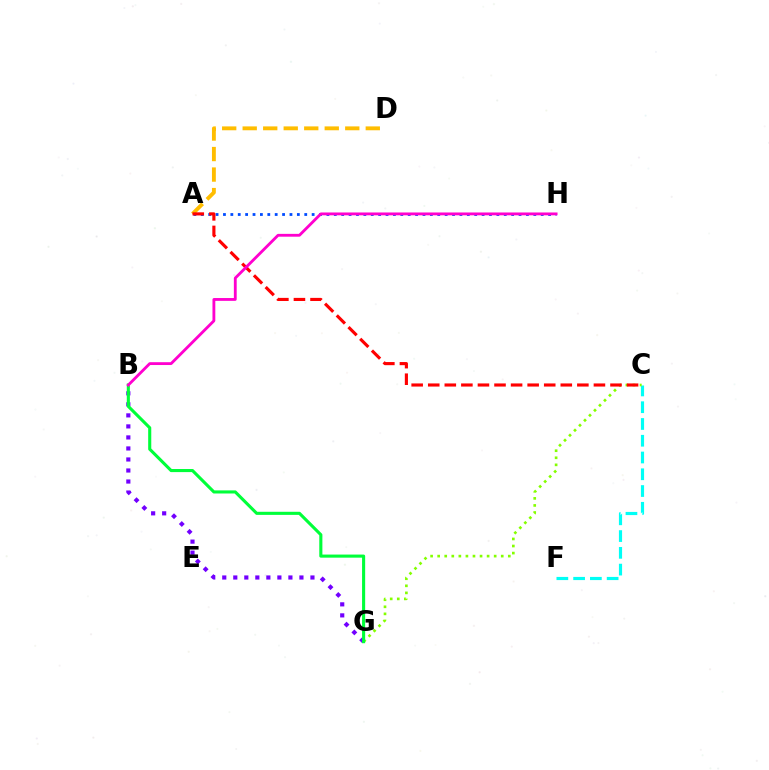{('B', 'G'): [{'color': '#7200ff', 'line_style': 'dotted', 'thickness': 2.99}, {'color': '#00ff39', 'line_style': 'solid', 'thickness': 2.23}], ('C', 'F'): [{'color': '#00fff6', 'line_style': 'dashed', 'thickness': 2.28}], ('C', 'G'): [{'color': '#84ff00', 'line_style': 'dotted', 'thickness': 1.92}], ('A', 'H'): [{'color': '#004bff', 'line_style': 'dotted', 'thickness': 2.01}], ('A', 'D'): [{'color': '#ffbd00', 'line_style': 'dashed', 'thickness': 2.79}], ('A', 'C'): [{'color': '#ff0000', 'line_style': 'dashed', 'thickness': 2.25}], ('B', 'H'): [{'color': '#ff00cf', 'line_style': 'solid', 'thickness': 2.04}]}